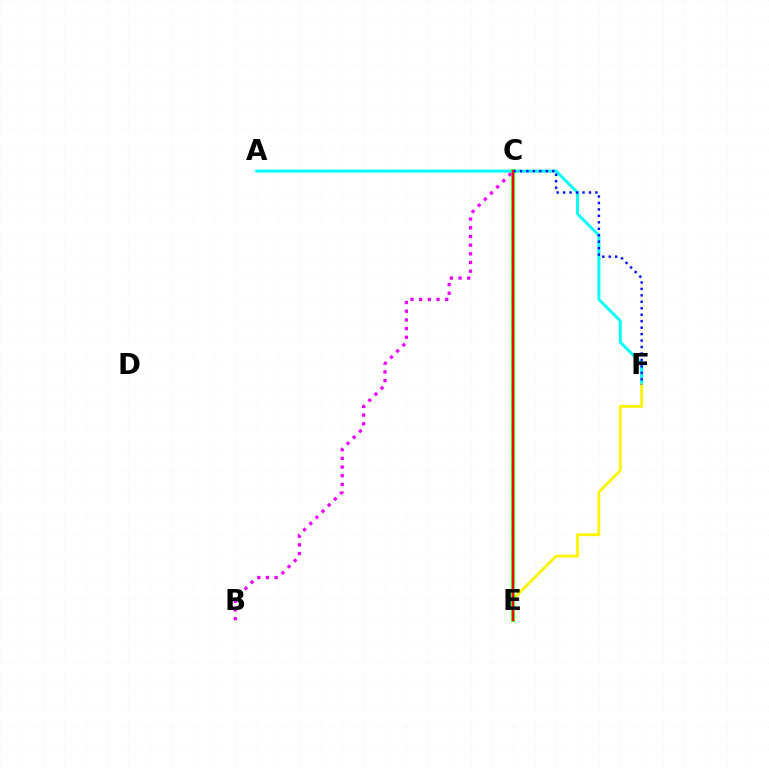{('A', 'F'): [{'color': '#00fff6', 'line_style': 'solid', 'thickness': 2.12}], ('E', 'F'): [{'color': '#fcf500', 'line_style': 'solid', 'thickness': 2.04}], ('C', 'E'): [{'color': '#08ff00', 'line_style': 'solid', 'thickness': 2.6}, {'color': '#ff0000', 'line_style': 'solid', 'thickness': 1.56}], ('C', 'F'): [{'color': '#0010ff', 'line_style': 'dotted', 'thickness': 1.75}], ('B', 'C'): [{'color': '#ee00ff', 'line_style': 'dotted', 'thickness': 2.36}]}